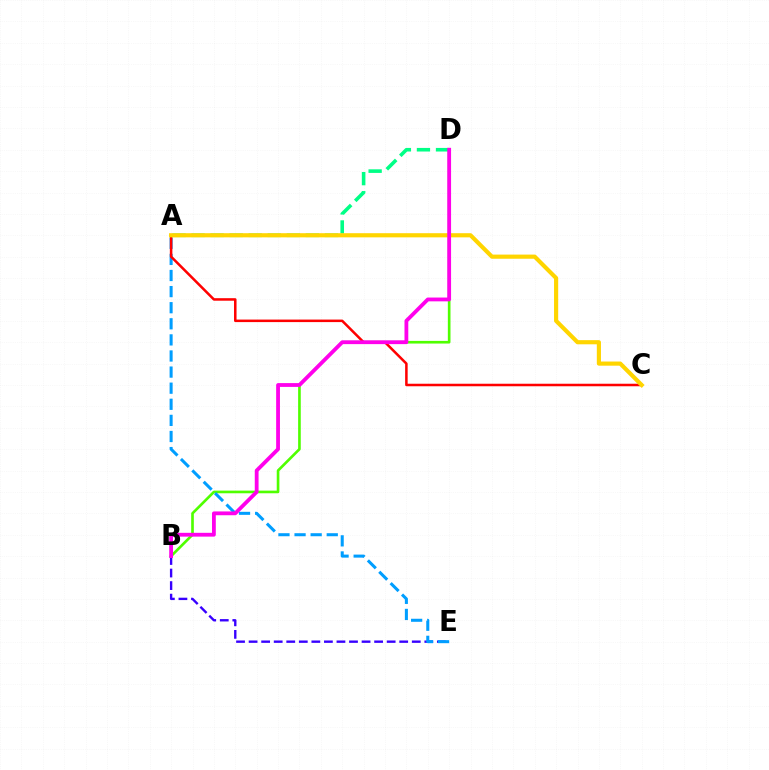{('B', 'E'): [{'color': '#3700ff', 'line_style': 'dashed', 'thickness': 1.71}], ('A', 'D'): [{'color': '#00ff86', 'line_style': 'dashed', 'thickness': 2.59}], ('B', 'D'): [{'color': '#4fff00', 'line_style': 'solid', 'thickness': 1.91}, {'color': '#ff00ed', 'line_style': 'solid', 'thickness': 2.74}], ('A', 'E'): [{'color': '#009eff', 'line_style': 'dashed', 'thickness': 2.19}], ('A', 'C'): [{'color': '#ff0000', 'line_style': 'solid', 'thickness': 1.82}, {'color': '#ffd500', 'line_style': 'solid', 'thickness': 2.99}]}